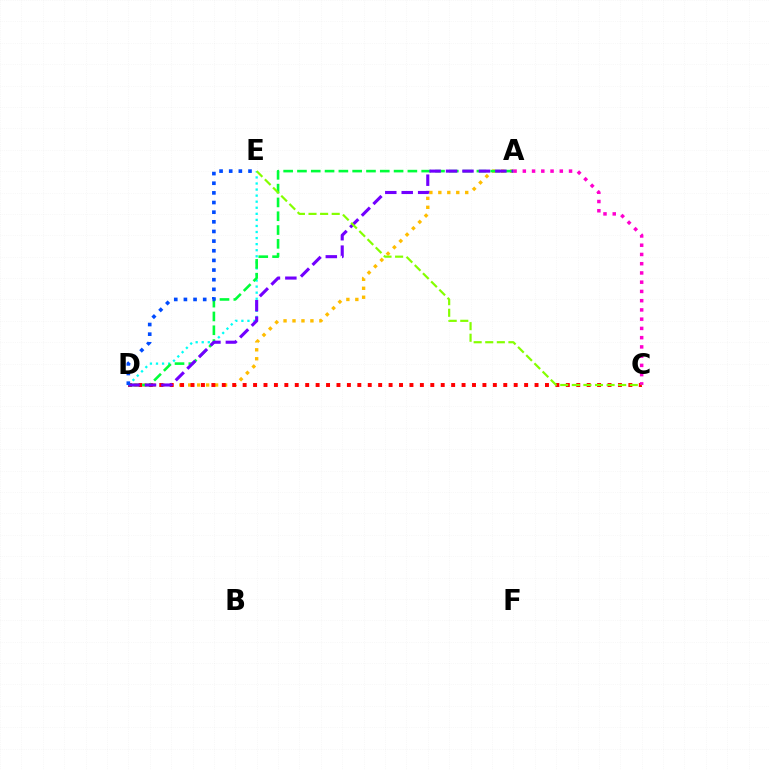{('D', 'E'): [{'color': '#00fff6', 'line_style': 'dotted', 'thickness': 1.65}, {'color': '#004bff', 'line_style': 'dotted', 'thickness': 2.62}], ('A', 'D'): [{'color': '#ffbd00', 'line_style': 'dotted', 'thickness': 2.44}, {'color': '#00ff39', 'line_style': 'dashed', 'thickness': 1.88}, {'color': '#7200ff', 'line_style': 'dashed', 'thickness': 2.23}], ('C', 'D'): [{'color': '#ff0000', 'line_style': 'dotted', 'thickness': 2.83}], ('A', 'C'): [{'color': '#ff00cf', 'line_style': 'dotted', 'thickness': 2.51}], ('C', 'E'): [{'color': '#84ff00', 'line_style': 'dashed', 'thickness': 1.57}]}